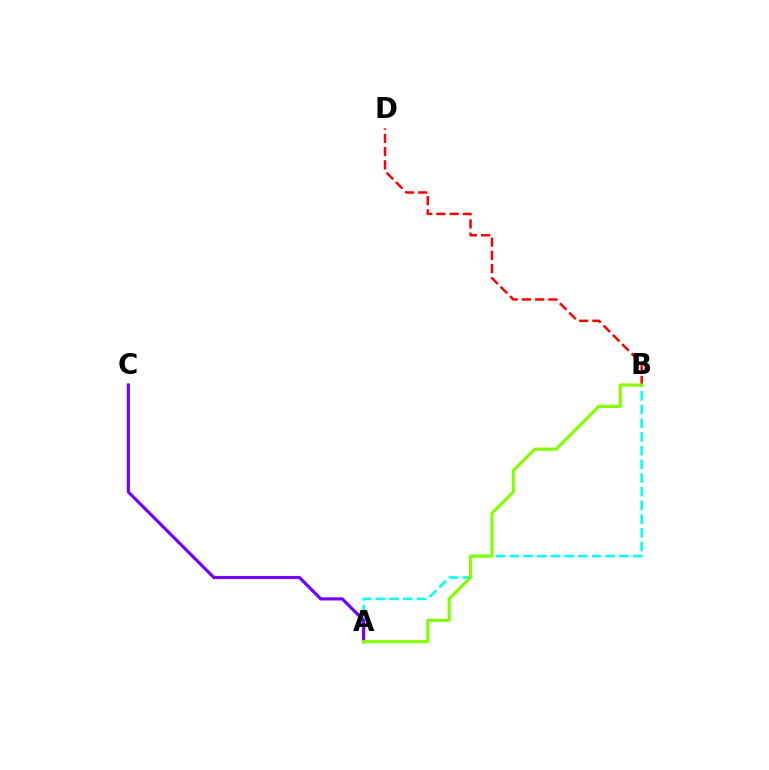{('A', 'B'): [{'color': '#00fff6', 'line_style': 'dashed', 'thickness': 1.86}, {'color': '#84ff00', 'line_style': 'solid', 'thickness': 2.26}], ('A', 'C'): [{'color': '#7200ff', 'line_style': 'solid', 'thickness': 2.27}], ('B', 'D'): [{'color': '#ff0000', 'line_style': 'dashed', 'thickness': 1.79}]}